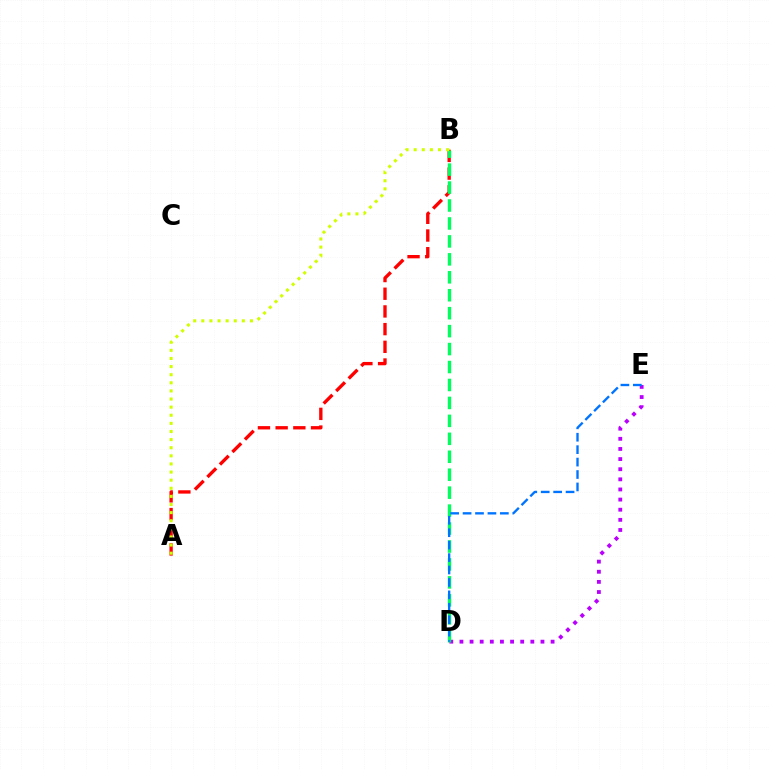{('D', 'E'): [{'color': '#b900ff', 'line_style': 'dotted', 'thickness': 2.75}, {'color': '#0074ff', 'line_style': 'dashed', 'thickness': 1.69}], ('A', 'B'): [{'color': '#ff0000', 'line_style': 'dashed', 'thickness': 2.4}, {'color': '#d1ff00', 'line_style': 'dotted', 'thickness': 2.2}], ('B', 'D'): [{'color': '#00ff5c', 'line_style': 'dashed', 'thickness': 2.44}]}